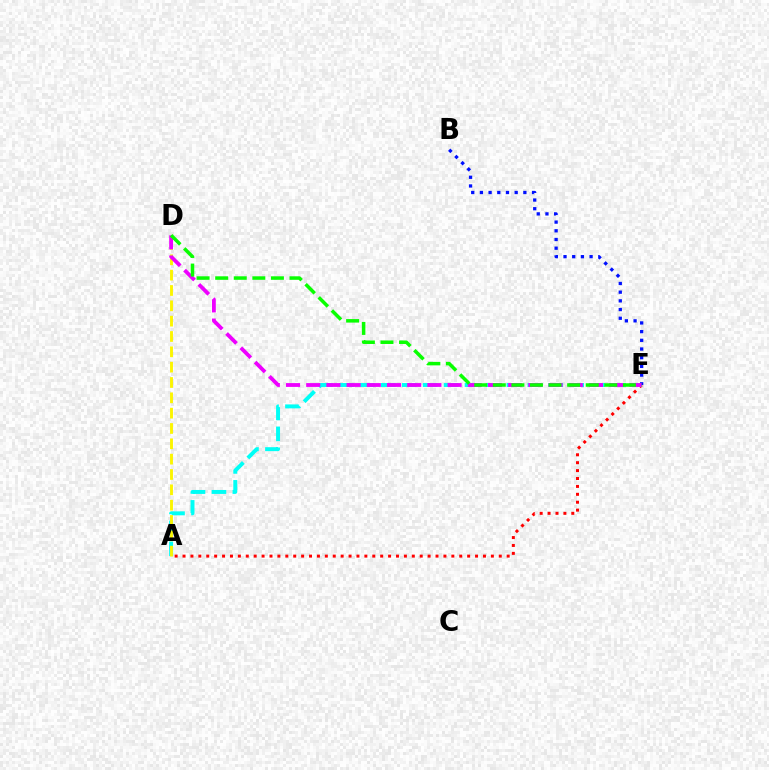{('A', 'E'): [{'color': '#ff0000', 'line_style': 'dotted', 'thickness': 2.15}, {'color': '#00fff6', 'line_style': 'dashed', 'thickness': 2.84}], ('B', 'E'): [{'color': '#0010ff', 'line_style': 'dotted', 'thickness': 2.36}], ('A', 'D'): [{'color': '#fcf500', 'line_style': 'dashed', 'thickness': 2.08}], ('D', 'E'): [{'color': '#ee00ff', 'line_style': 'dashed', 'thickness': 2.74}, {'color': '#08ff00', 'line_style': 'dashed', 'thickness': 2.52}]}